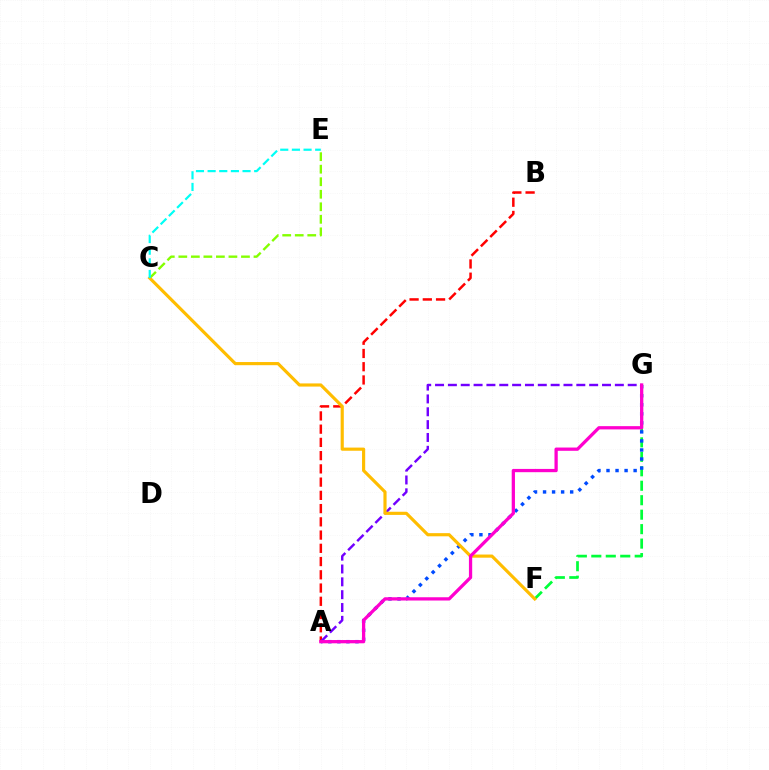{('C', 'E'): [{'color': '#84ff00', 'line_style': 'dashed', 'thickness': 1.7}, {'color': '#00fff6', 'line_style': 'dashed', 'thickness': 1.58}], ('F', 'G'): [{'color': '#00ff39', 'line_style': 'dashed', 'thickness': 1.97}], ('A', 'G'): [{'color': '#004bff', 'line_style': 'dotted', 'thickness': 2.46}, {'color': '#7200ff', 'line_style': 'dashed', 'thickness': 1.74}, {'color': '#ff00cf', 'line_style': 'solid', 'thickness': 2.35}], ('A', 'B'): [{'color': '#ff0000', 'line_style': 'dashed', 'thickness': 1.8}], ('C', 'F'): [{'color': '#ffbd00', 'line_style': 'solid', 'thickness': 2.27}]}